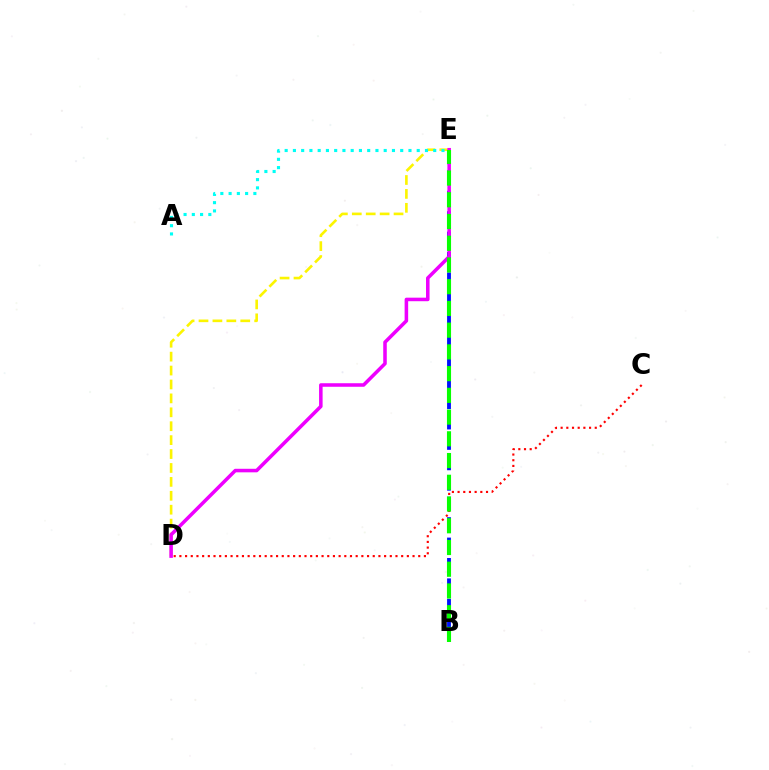{('B', 'E'): [{'color': '#0010ff', 'line_style': 'dashed', 'thickness': 2.77}, {'color': '#08ff00', 'line_style': 'dashed', 'thickness': 2.95}], ('D', 'E'): [{'color': '#fcf500', 'line_style': 'dashed', 'thickness': 1.89}, {'color': '#ee00ff', 'line_style': 'solid', 'thickness': 2.55}], ('C', 'D'): [{'color': '#ff0000', 'line_style': 'dotted', 'thickness': 1.55}], ('A', 'E'): [{'color': '#00fff6', 'line_style': 'dotted', 'thickness': 2.24}]}